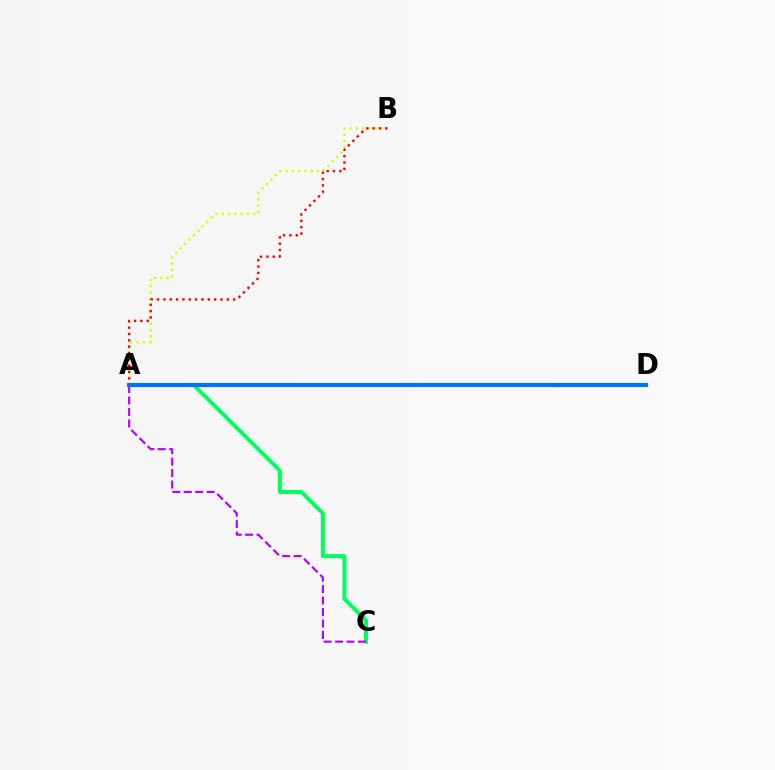{('A', 'C'): [{'color': '#00ff5c', 'line_style': 'solid', 'thickness': 2.87}, {'color': '#b900ff', 'line_style': 'dashed', 'thickness': 1.56}], ('A', 'B'): [{'color': '#d1ff00', 'line_style': 'dotted', 'thickness': 1.7}, {'color': '#ff0000', 'line_style': 'dotted', 'thickness': 1.72}], ('A', 'D'): [{'color': '#0074ff', 'line_style': 'solid', 'thickness': 2.95}]}